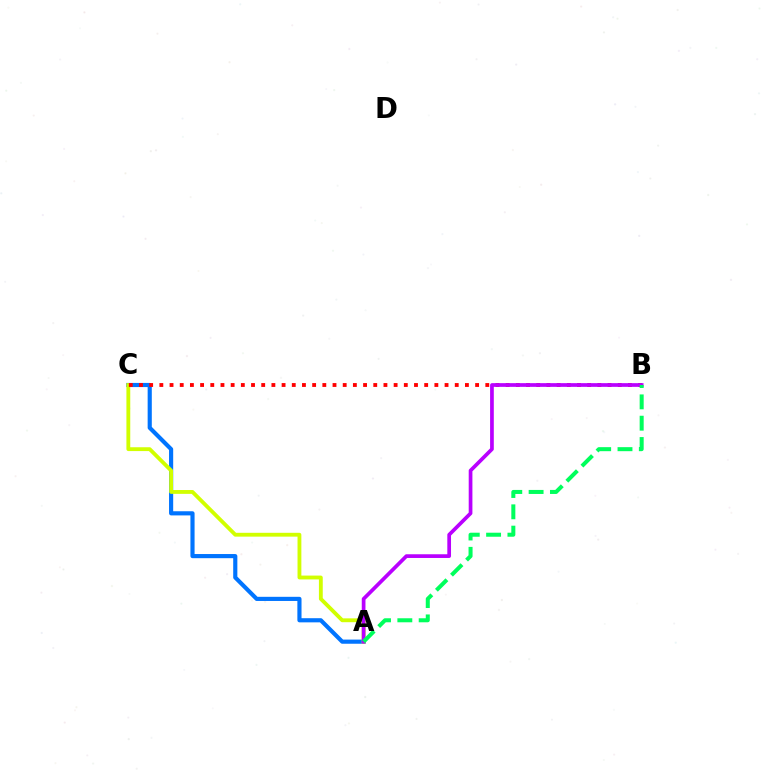{('A', 'C'): [{'color': '#0074ff', 'line_style': 'solid', 'thickness': 2.99}, {'color': '#d1ff00', 'line_style': 'solid', 'thickness': 2.77}], ('B', 'C'): [{'color': '#ff0000', 'line_style': 'dotted', 'thickness': 2.77}], ('A', 'B'): [{'color': '#b900ff', 'line_style': 'solid', 'thickness': 2.67}, {'color': '#00ff5c', 'line_style': 'dashed', 'thickness': 2.9}]}